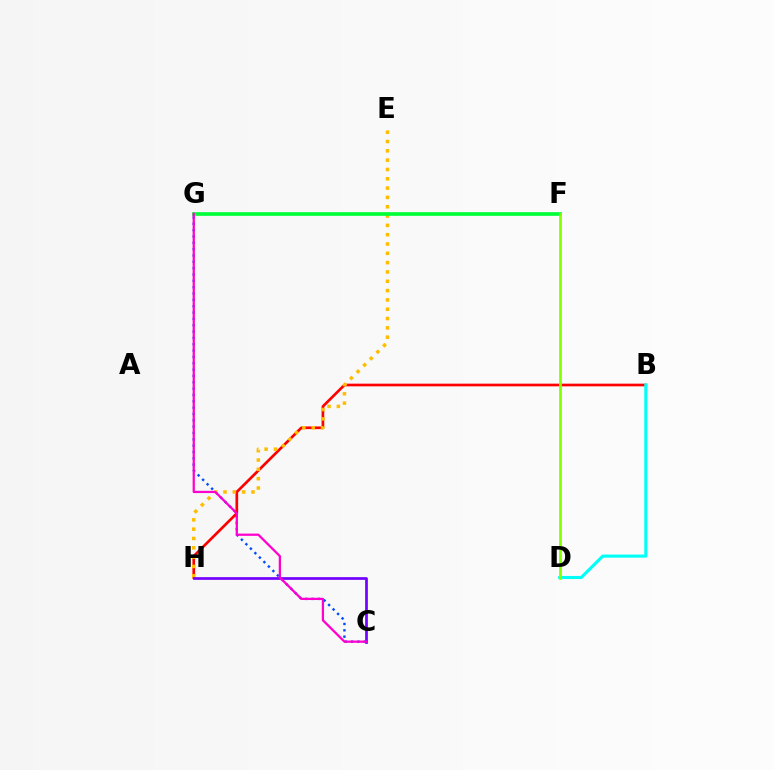{('C', 'G'): [{'color': '#004bff', 'line_style': 'dotted', 'thickness': 1.72}, {'color': '#ff00cf', 'line_style': 'solid', 'thickness': 1.62}], ('B', 'H'): [{'color': '#ff0000', 'line_style': 'solid', 'thickness': 1.93}], ('E', 'H'): [{'color': '#ffbd00', 'line_style': 'dotted', 'thickness': 2.53}], ('C', 'H'): [{'color': '#7200ff', 'line_style': 'solid', 'thickness': 1.95}], ('B', 'D'): [{'color': '#00fff6', 'line_style': 'solid', 'thickness': 2.24}], ('F', 'G'): [{'color': '#00ff39', 'line_style': 'solid', 'thickness': 2.66}], ('D', 'F'): [{'color': '#84ff00', 'line_style': 'solid', 'thickness': 1.94}]}